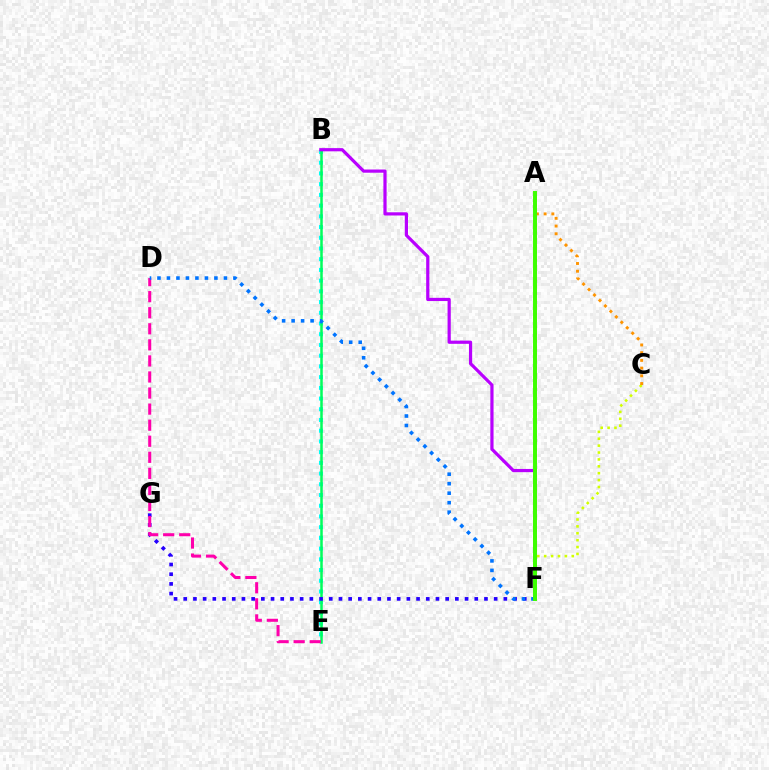{('B', 'E'): [{'color': '#00fff6', 'line_style': 'dotted', 'thickness': 2.91}, {'color': '#00ff5c', 'line_style': 'solid', 'thickness': 1.8}], ('A', 'F'): [{'color': '#ff0000', 'line_style': 'dotted', 'thickness': 1.84}, {'color': '#3dff00', 'line_style': 'solid', 'thickness': 2.85}], ('F', 'G'): [{'color': '#2500ff', 'line_style': 'dotted', 'thickness': 2.64}], ('D', 'E'): [{'color': '#ff00ac', 'line_style': 'dashed', 'thickness': 2.18}], ('B', 'F'): [{'color': '#b900ff', 'line_style': 'solid', 'thickness': 2.31}], ('D', 'F'): [{'color': '#0074ff', 'line_style': 'dotted', 'thickness': 2.58}], ('C', 'F'): [{'color': '#d1ff00', 'line_style': 'dotted', 'thickness': 1.87}], ('A', 'C'): [{'color': '#ff9400', 'line_style': 'dotted', 'thickness': 2.1}]}